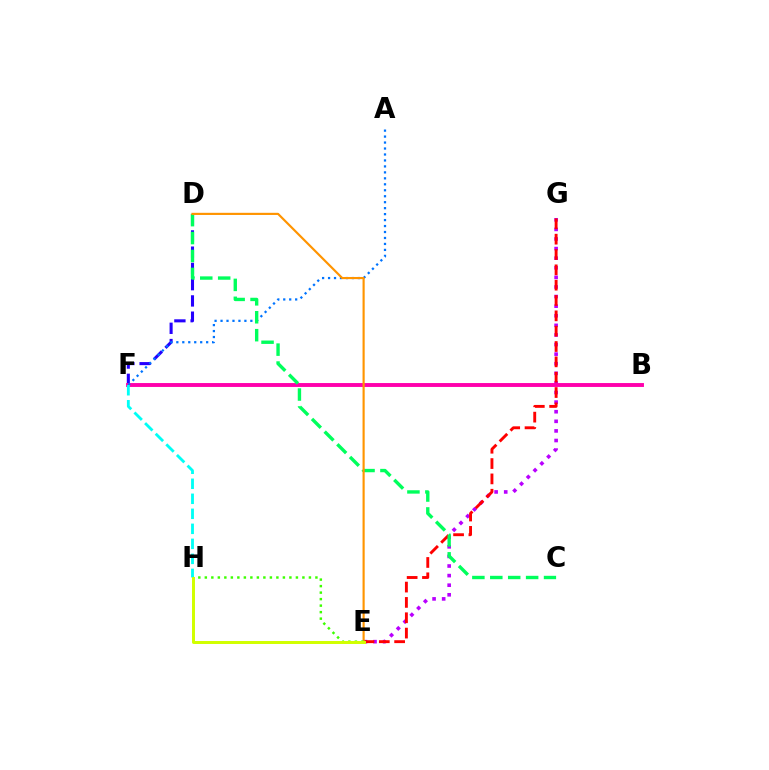{('D', 'F'): [{'color': '#2500ff', 'line_style': 'dashed', 'thickness': 2.21}], ('E', 'G'): [{'color': '#b900ff', 'line_style': 'dotted', 'thickness': 2.61}, {'color': '#ff0000', 'line_style': 'dashed', 'thickness': 2.08}], ('B', 'F'): [{'color': '#ff00ac', 'line_style': 'solid', 'thickness': 2.8}], ('A', 'F'): [{'color': '#0074ff', 'line_style': 'dotted', 'thickness': 1.62}], ('C', 'D'): [{'color': '#00ff5c', 'line_style': 'dashed', 'thickness': 2.43}], ('D', 'E'): [{'color': '#ff9400', 'line_style': 'solid', 'thickness': 1.55}], ('E', 'H'): [{'color': '#3dff00', 'line_style': 'dotted', 'thickness': 1.77}, {'color': '#d1ff00', 'line_style': 'solid', 'thickness': 2.14}], ('F', 'H'): [{'color': '#00fff6', 'line_style': 'dashed', 'thickness': 2.04}]}